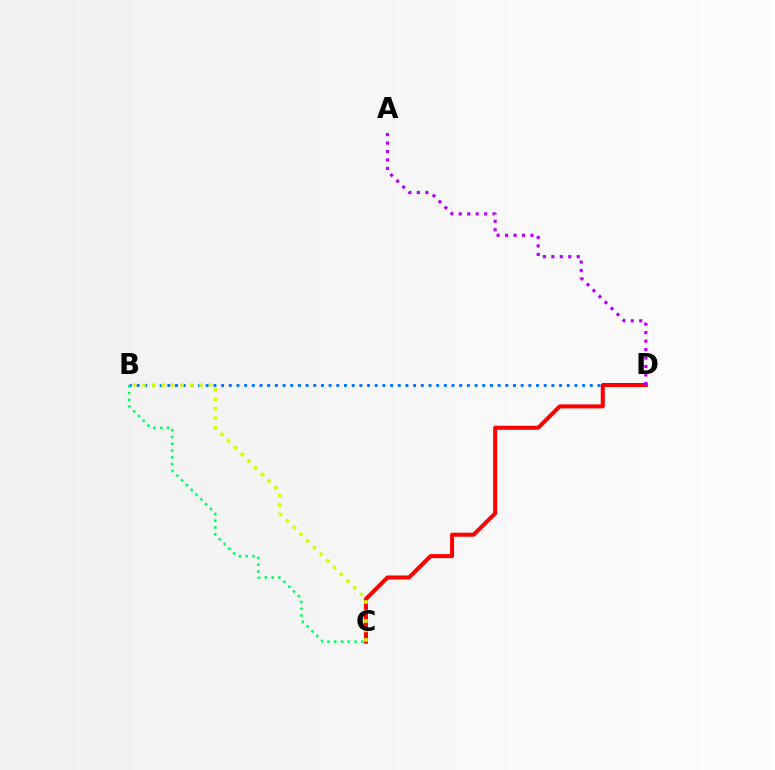{('B', 'D'): [{'color': '#0074ff', 'line_style': 'dotted', 'thickness': 2.09}], ('C', 'D'): [{'color': '#ff0000', 'line_style': 'solid', 'thickness': 2.9}], ('B', 'C'): [{'color': '#00ff5c', 'line_style': 'dotted', 'thickness': 1.84}, {'color': '#d1ff00', 'line_style': 'dotted', 'thickness': 2.58}], ('A', 'D'): [{'color': '#b900ff', 'line_style': 'dotted', 'thickness': 2.3}]}